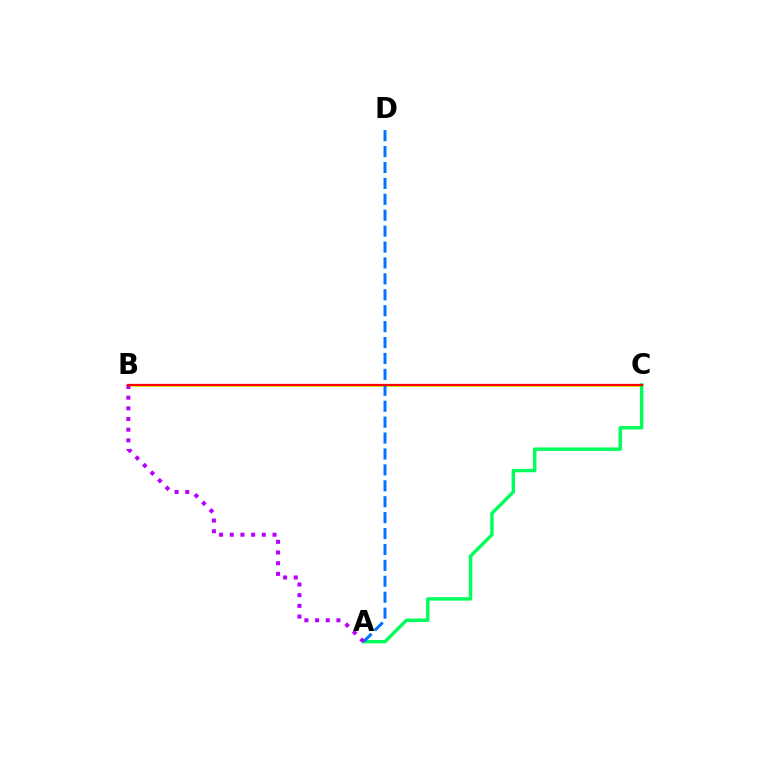{('B', 'C'): [{'color': '#d1ff00', 'line_style': 'solid', 'thickness': 1.92}, {'color': '#ff0000', 'line_style': 'solid', 'thickness': 1.64}], ('A', 'C'): [{'color': '#00ff5c', 'line_style': 'solid', 'thickness': 2.47}], ('A', 'D'): [{'color': '#0074ff', 'line_style': 'dashed', 'thickness': 2.16}], ('A', 'B'): [{'color': '#b900ff', 'line_style': 'dotted', 'thickness': 2.9}]}